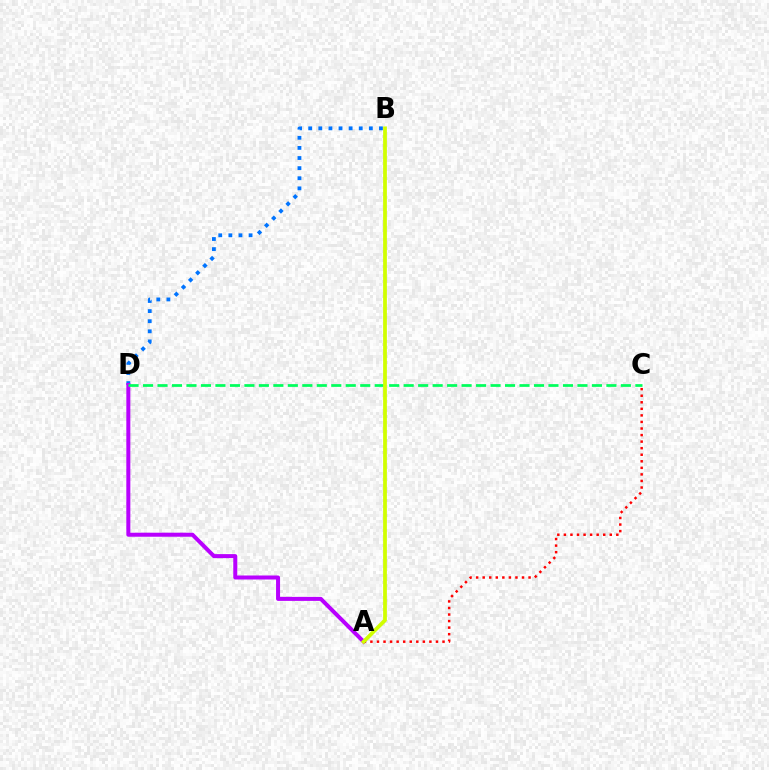{('B', 'D'): [{'color': '#0074ff', 'line_style': 'dotted', 'thickness': 2.75}], ('A', 'D'): [{'color': '#b900ff', 'line_style': 'solid', 'thickness': 2.88}], ('A', 'C'): [{'color': '#ff0000', 'line_style': 'dotted', 'thickness': 1.78}], ('C', 'D'): [{'color': '#00ff5c', 'line_style': 'dashed', 'thickness': 1.97}], ('A', 'B'): [{'color': '#d1ff00', 'line_style': 'solid', 'thickness': 2.71}]}